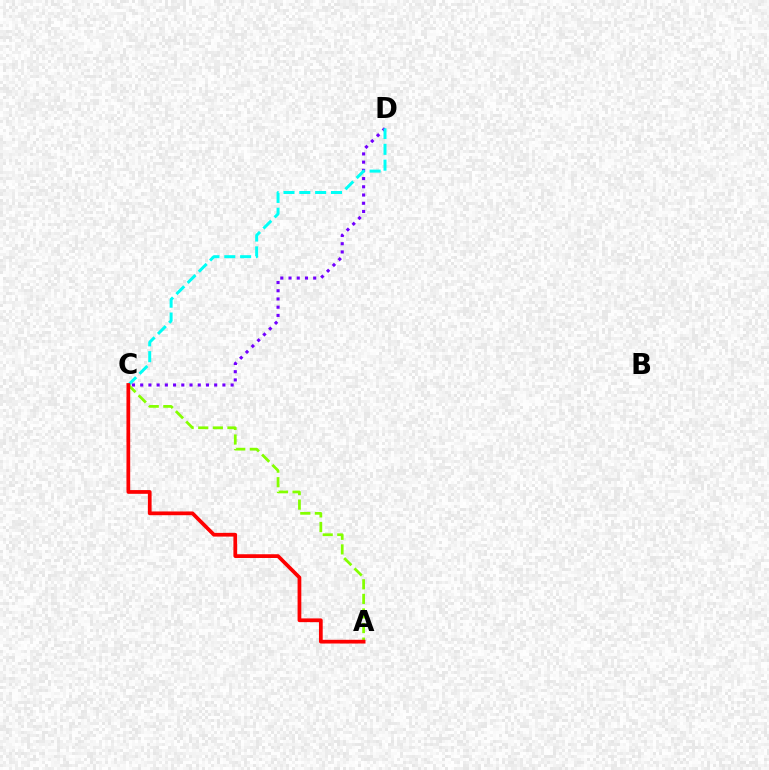{('C', 'D'): [{'color': '#7200ff', 'line_style': 'dotted', 'thickness': 2.23}, {'color': '#00fff6', 'line_style': 'dashed', 'thickness': 2.15}], ('A', 'C'): [{'color': '#84ff00', 'line_style': 'dashed', 'thickness': 1.98}, {'color': '#ff0000', 'line_style': 'solid', 'thickness': 2.69}]}